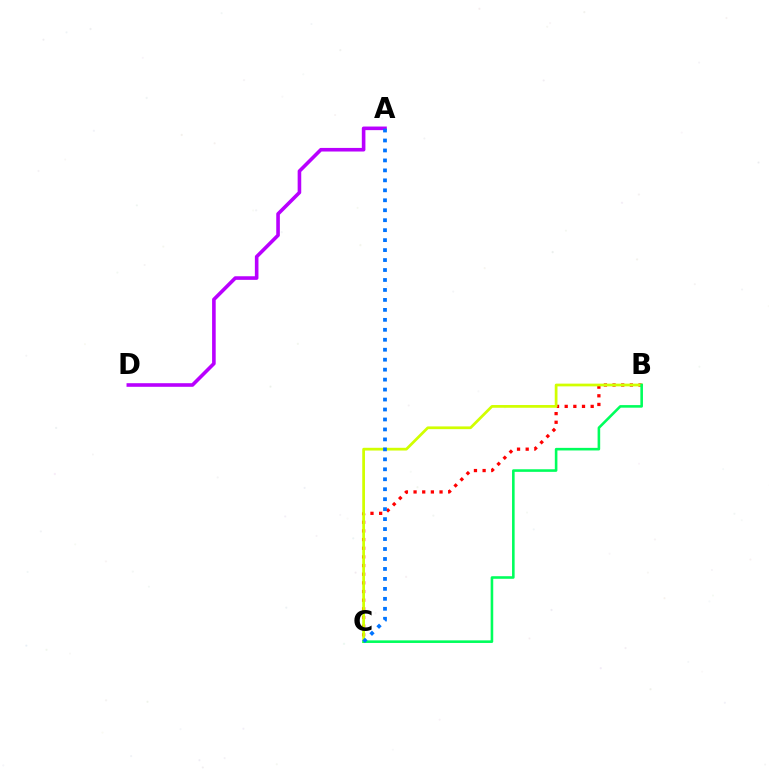{('B', 'C'): [{'color': '#ff0000', 'line_style': 'dotted', 'thickness': 2.35}, {'color': '#d1ff00', 'line_style': 'solid', 'thickness': 1.97}, {'color': '#00ff5c', 'line_style': 'solid', 'thickness': 1.86}], ('A', 'D'): [{'color': '#b900ff', 'line_style': 'solid', 'thickness': 2.59}], ('A', 'C'): [{'color': '#0074ff', 'line_style': 'dotted', 'thickness': 2.71}]}